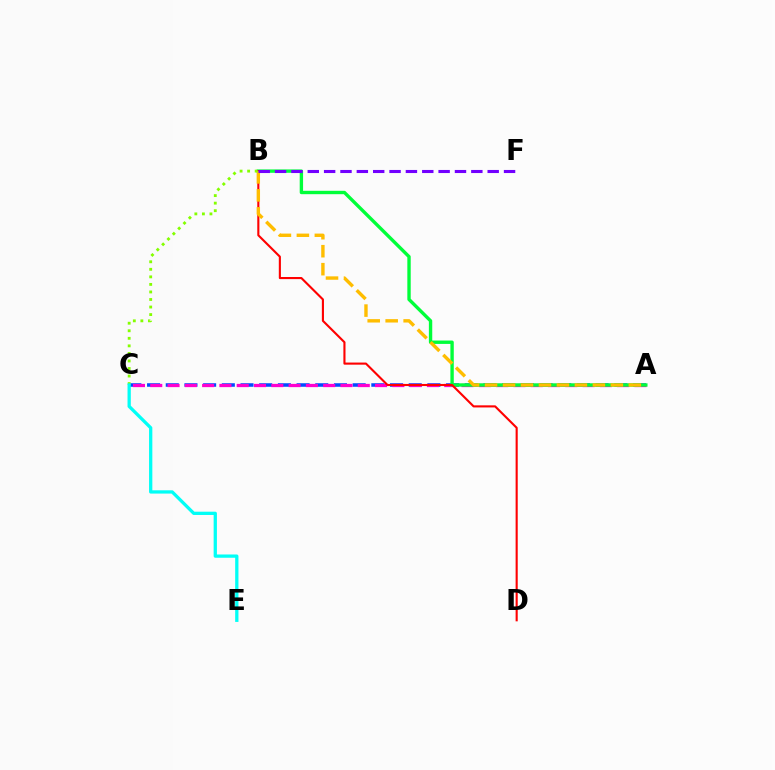{('A', 'C'): [{'color': '#004bff', 'line_style': 'dashed', 'thickness': 2.54}, {'color': '#ff00cf', 'line_style': 'dashed', 'thickness': 2.35}], ('A', 'B'): [{'color': '#00ff39', 'line_style': 'solid', 'thickness': 2.43}, {'color': '#ffbd00', 'line_style': 'dashed', 'thickness': 2.44}], ('B', 'D'): [{'color': '#ff0000', 'line_style': 'solid', 'thickness': 1.52}], ('B', 'C'): [{'color': '#84ff00', 'line_style': 'dotted', 'thickness': 2.05}], ('C', 'E'): [{'color': '#00fff6', 'line_style': 'solid', 'thickness': 2.36}], ('B', 'F'): [{'color': '#7200ff', 'line_style': 'dashed', 'thickness': 2.22}]}